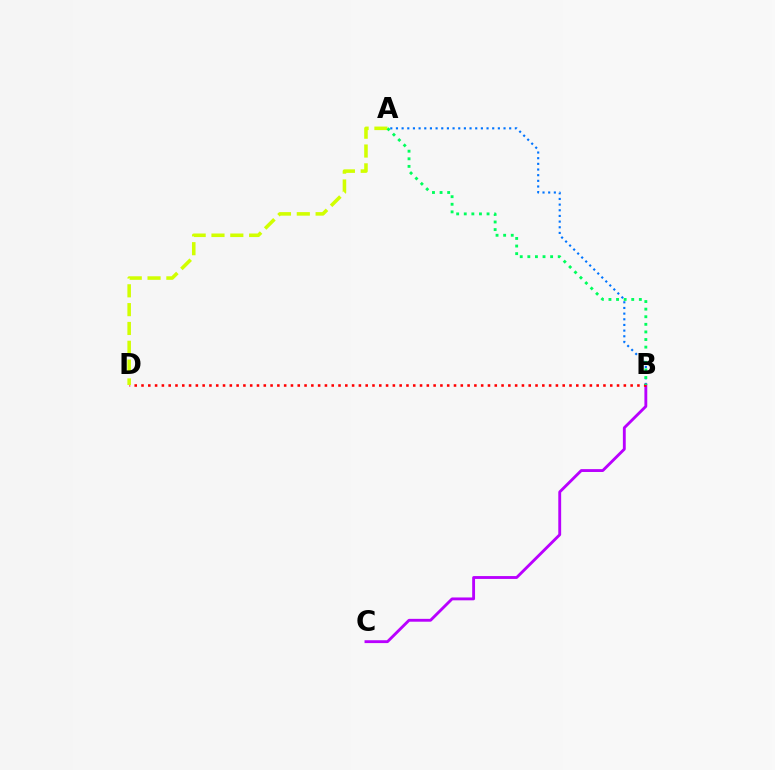{('A', 'B'): [{'color': '#0074ff', 'line_style': 'dotted', 'thickness': 1.54}, {'color': '#00ff5c', 'line_style': 'dotted', 'thickness': 2.06}], ('B', 'C'): [{'color': '#b900ff', 'line_style': 'solid', 'thickness': 2.06}], ('B', 'D'): [{'color': '#ff0000', 'line_style': 'dotted', 'thickness': 1.85}], ('A', 'D'): [{'color': '#d1ff00', 'line_style': 'dashed', 'thickness': 2.56}]}